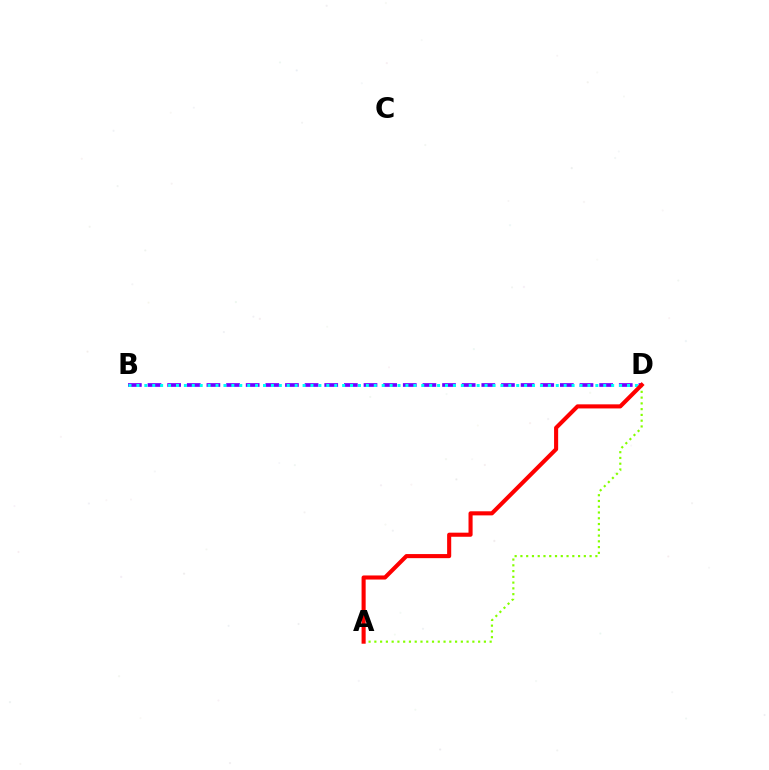{('B', 'D'): [{'color': '#7200ff', 'line_style': 'dashed', 'thickness': 2.67}, {'color': '#00fff6', 'line_style': 'dotted', 'thickness': 2.15}], ('A', 'D'): [{'color': '#84ff00', 'line_style': 'dotted', 'thickness': 1.57}, {'color': '#ff0000', 'line_style': 'solid', 'thickness': 2.94}]}